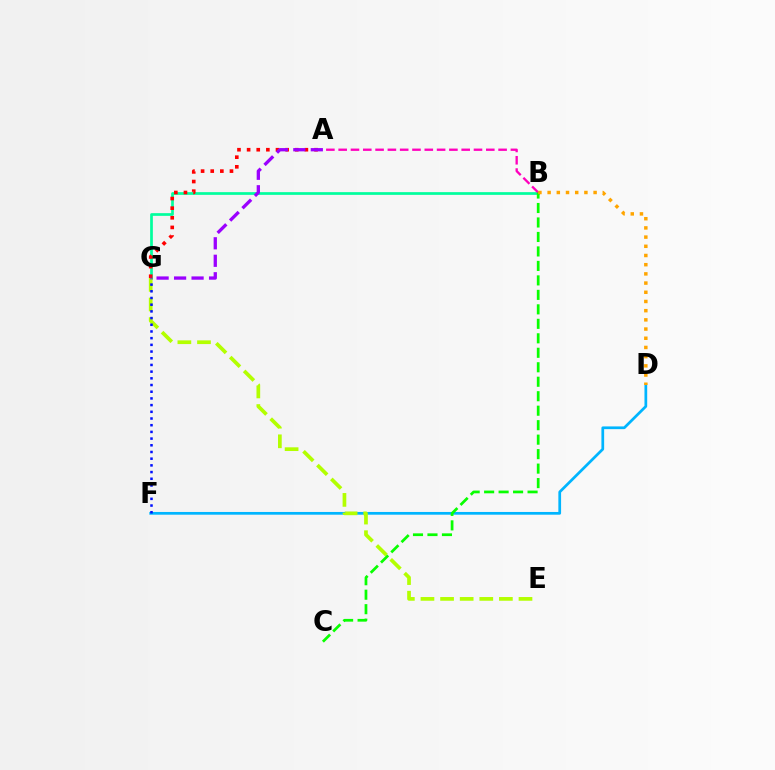{('D', 'F'): [{'color': '#00b5ff', 'line_style': 'solid', 'thickness': 1.96}], ('B', 'G'): [{'color': '#00ff9d', 'line_style': 'solid', 'thickness': 1.95}], ('A', 'G'): [{'color': '#ff0000', 'line_style': 'dotted', 'thickness': 2.62}, {'color': '#9b00ff', 'line_style': 'dashed', 'thickness': 2.38}], ('A', 'B'): [{'color': '#ff00bd', 'line_style': 'dashed', 'thickness': 1.67}], ('E', 'G'): [{'color': '#b3ff00', 'line_style': 'dashed', 'thickness': 2.66}], ('F', 'G'): [{'color': '#0010ff', 'line_style': 'dotted', 'thickness': 1.82}], ('B', 'C'): [{'color': '#08ff00', 'line_style': 'dashed', 'thickness': 1.97}], ('B', 'D'): [{'color': '#ffa500', 'line_style': 'dotted', 'thickness': 2.5}]}